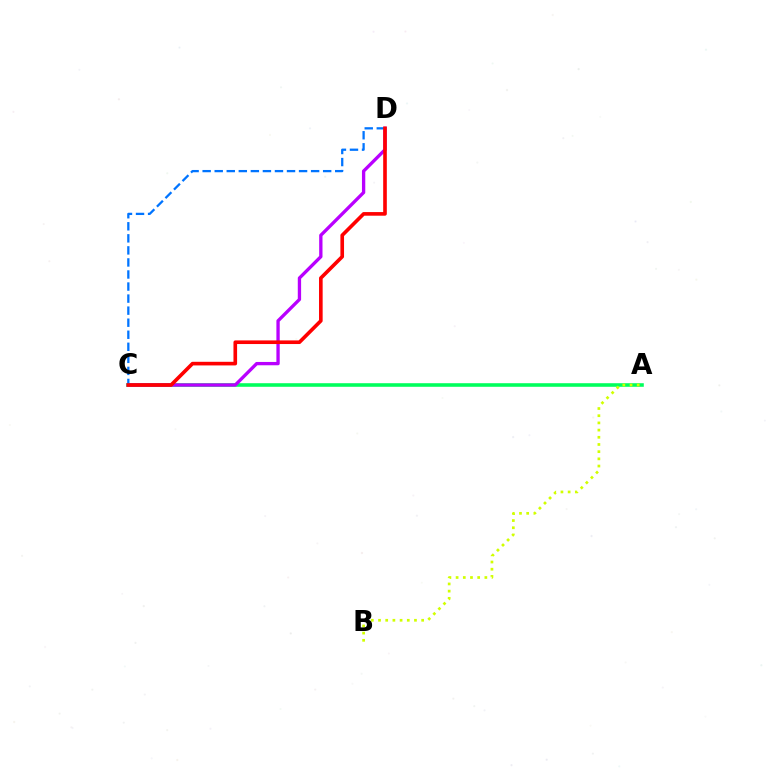{('A', 'C'): [{'color': '#00ff5c', 'line_style': 'solid', 'thickness': 2.58}], ('C', 'D'): [{'color': '#b900ff', 'line_style': 'solid', 'thickness': 2.39}, {'color': '#0074ff', 'line_style': 'dashed', 'thickness': 1.64}, {'color': '#ff0000', 'line_style': 'solid', 'thickness': 2.62}], ('A', 'B'): [{'color': '#d1ff00', 'line_style': 'dotted', 'thickness': 1.95}]}